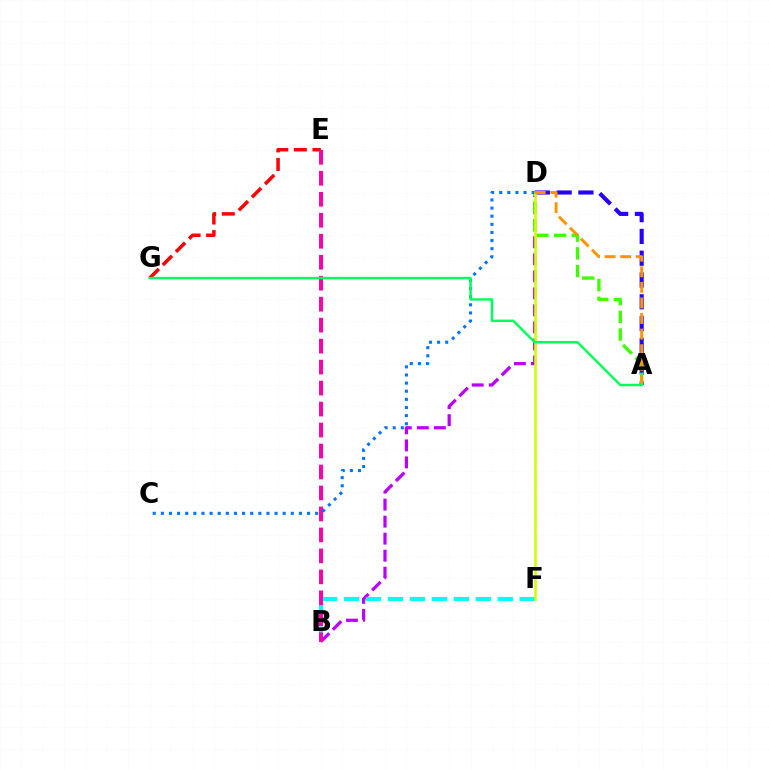{('B', 'D'): [{'color': '#b900ff', 'line_style': 'dashed', 'thickness': 2.31}], ('A', 'D'): [{'color': '#2500ff', 'line_style': 'dashed', 'thickness': 2.96}, {'color': '#3dff00', 'line_style': 'dashed', 'thickness': 2.41}, {'color': '#ff9400', 'line_style': 'dashed', 'thickness': 2.12}], ('B', 'F'): [{'color': '#00fff6', 'line_style': 'dashed', 'thickness': 2.98}], ('E', 'G'): [{'color': '#ff0000', 'line_style': 'dashed', 'thickness': 2.52}], ('B', 'E'): [{'color': '#ff00ac', 'line_style': 'dashed', 'thickness': 2.85}], ('C', 'D'): [{'color': '#0074ff', 'line_style': 'dotted', 'thickness': 2.21}], ('D', 'F'): [{'color': '#d1ff00', 'line_style': 'solid', 'thickness': 1.87}], ('A', 'G'): [{'color': '#00ff5c', 'line_style': 'solid', 'thickness': 1.76}]}